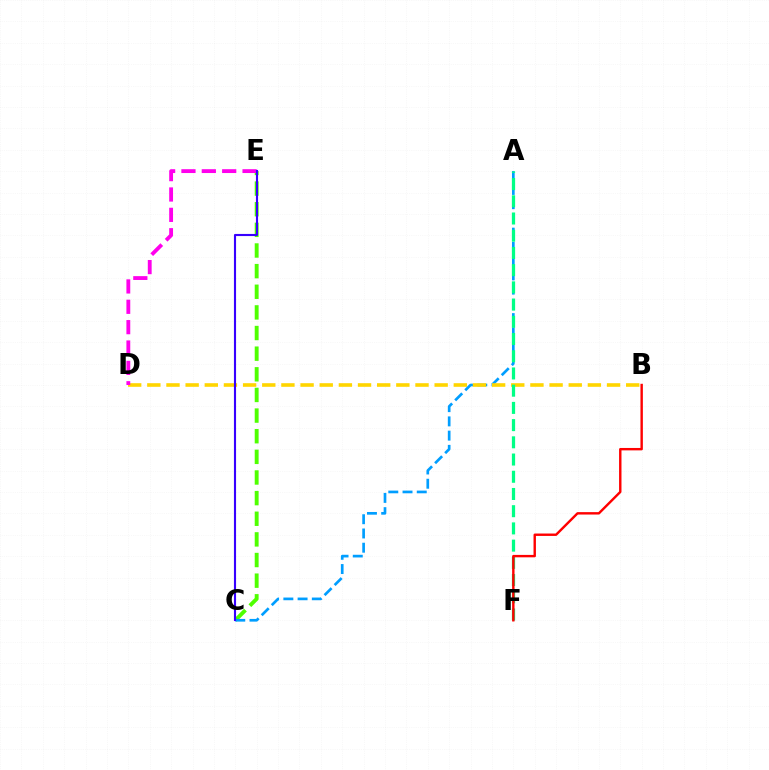{('C', 'E'): [{'color': '#4fff00', 'line_style': 'dashed', 'thickness': 2.8}, {'color': '#3700ff', 'line_style': 'solid', 'thickness': 1.53}], ('A', 'C'): [{'color': '#009eff', 'line_style': 'dashed', 'thickness': 1.93}], ('B', 'D'): [{'color': '#ffd500', 'line_style': 'dashed', 'thickness': 2.6}], ('A', 'F'): [{'color': '#00ff86', 'line_style': 'dashed', 'thickness': 2.34}], ('D', 'E'): [{'color': '#ff00ed', 'line_style': 'dashed', 'thickness': 2.77}], ('B', 'F'): [{'color': '#ff0000', 'line_style': 'solid', 'thickness': 1.73}]}